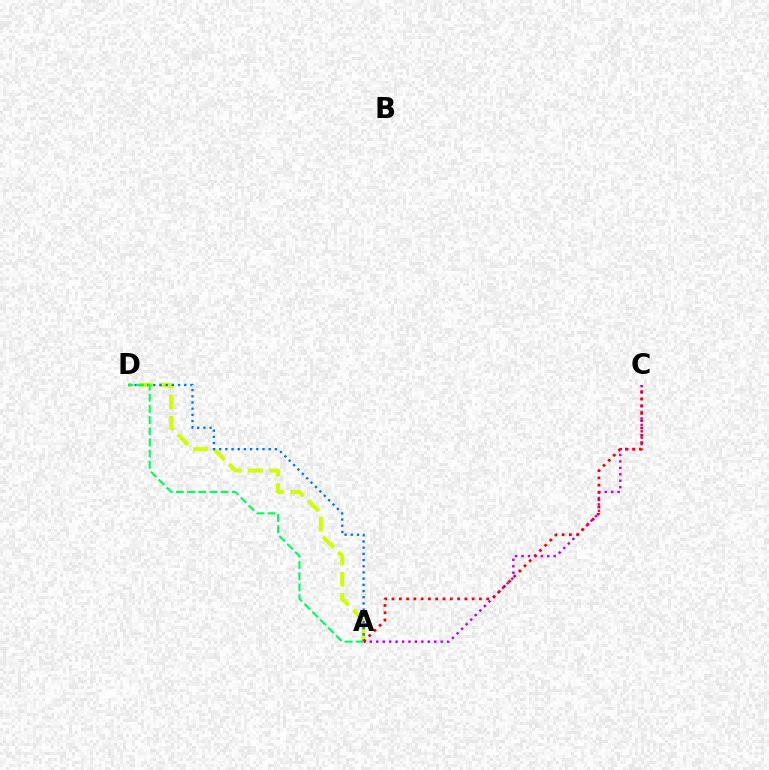{('A', 'D'): [{'color': '#d1ff00', 'line_style': 'dashed', 'thickness': 2.89}, {'color': '#0074ff', 'line_style': 'dotted', 'thickness': 1.68}, {'color': '#00ff5c', 'line_style': 'dashed', 'thickness': 1.52}], ('A', 'C'): [{'color': '#b900ff', 'line_style': 'dotted', 'thickness': 1.75}, {'color': '#ff0000', 'line_style': 'dotted', 'thickness': 1.98}]}